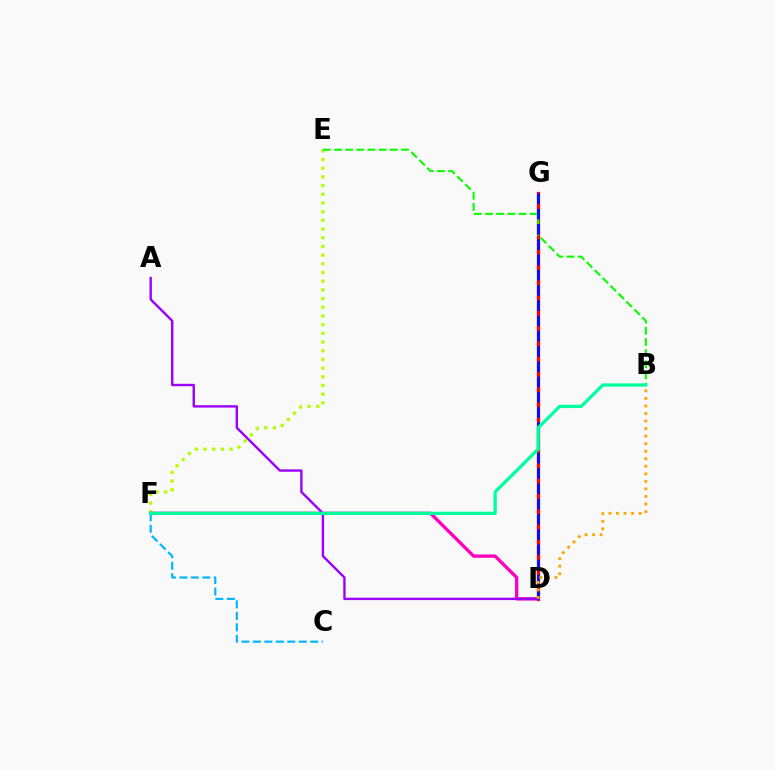{('D', 'G'): [{'color': '#ff0000', 'line_style': 'solid', 'thickness': 2.36}, {'color': '#0010ff', 'line_style': 'dashed', 'thickness': 2.07}], ('E', 'F'): [{'color': '#b3ff00', 'line_style': 'dotted', 'thickness': 2.36}], ('D', 'F'): [{'color': '#ff00bd', 'line_style': 'solid', 'thickness': 2.39}], ('A', 'D'): [{'color': '#9b00ff', 'line_style': 'solid', 'thickness': 1.72}], ('B', 'E'): [{'color': '#08ff00', 'line_style': 'dashed', 'thickness': 1.52}], ('C', 'F'): [{'color': '#00b5ff', 'line_style': 'dashed', 'thickness': 1.56}], ('B', 'D'): [{'color': '#ffa500', 'line_style': 'dotted', 'thickness': 2.05}], ('B', 'F'): [{'color': '#00ff9d', 'line_style': 'solid', 'thickness': 2.35}]}